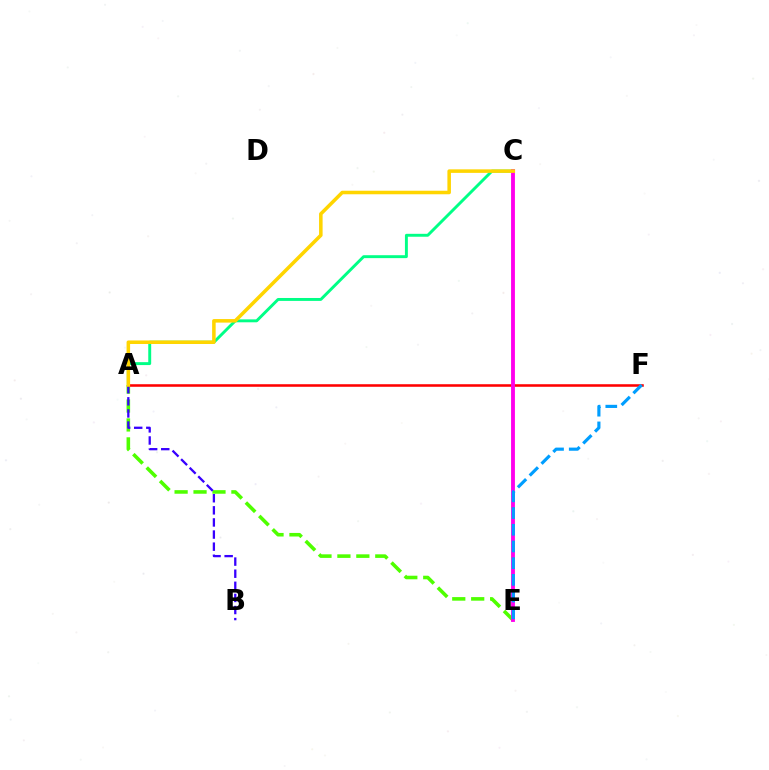{('A', 'E'): [{'color': '#4fff00', 'line_style': 'dashed', 'thickness': 2.57}], ('A', 'C'): [{'color': '#00ff86', 'line_style': 'solid', 'thickness': 2.1}, {'color': '#ffd500', 'line_style': 'solid', 'thickness': 2.55}], ('A', 'F'): [{'color': '#ff0000', 'line_style': 'solid', 'thickness': 1.84}], ('A', 'B'): [{'color': '#3700ff', 'line_style': 'dashed', 'thickness': 1.64}], ('C', 'E'): [{'color': '#ff00ed', 'line_style': 'solid', 'thickness': 2.77}], ('E', 'F'): [{'color': '#009eff', 'line_style': 'dashed', 'thickness': 2.27}]}